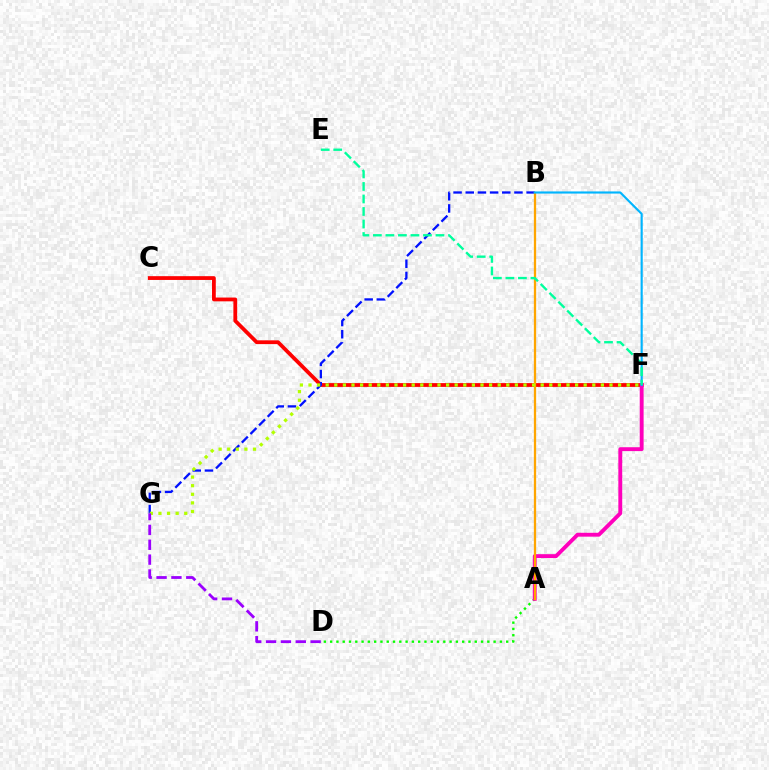{('A', 'D'): [{'color': '#08ff00', 'line_style': 'dotted', 'thickness': 1.71}], ('C', 'F'): [{'color': '#ff0000', 'line_style': 'solid', 'thickness': 2.73}], ('A', 'F'): [{'color': '#ff00bd', 'line_style': 'solid', 'thickness': 2.79}], ('B', 'G'): [{'color': '#0010ff', 'line_style': 'dashed', 'thickness': 1.65}], ('A', 'B'): [{'color': '#ffa500', 'line_style': 'solid', 'thickness': 1.64}], ('F', 'G'): [{'color': '#b3ff00', 'line_style': 'dotted', 'thickness': 2.34}], ('B', 'F'): [{'color': '#00b5ff', 'line_style': 'solid', 'thickness': 1.54}], ('E', 'F'): [{'color': '#00ff9d', 'line_style': 'dashed', 'thickness': 1.7}], ('D', 'G'): [{'color': '#9b00ff', 'line_style': 'dashed', 'thickness': 2.02}]}